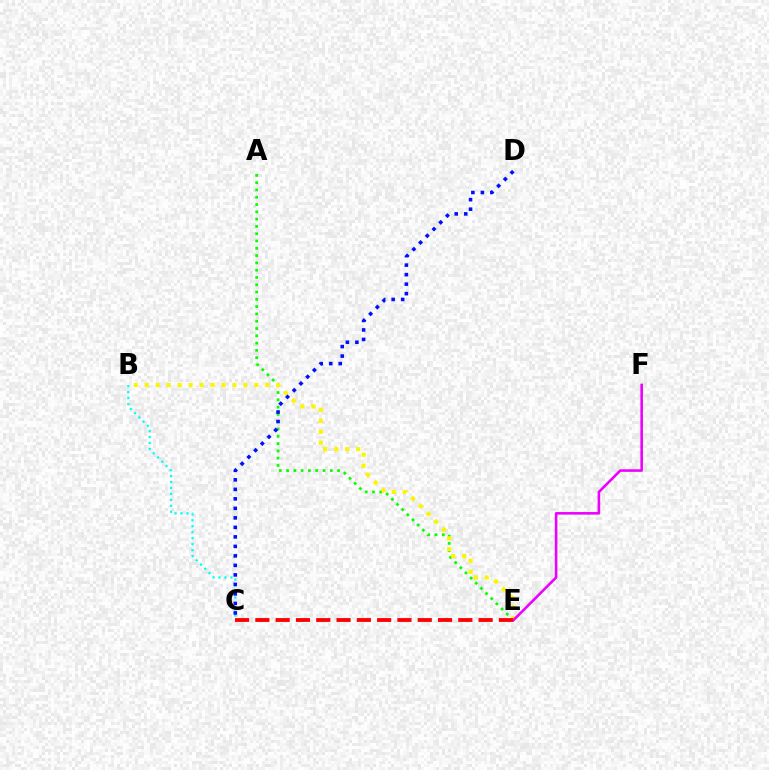{('B', 'C'): [{'color': '#00fff6', 'line_style': 'dotted', 'thickness': 1.62}], ('A', 'E'): [{'color': '#08ff00', 'line_style': 'dotted', 'thickness': 1.98}], ('B', 'E'): [{'color': '#fcf500', 'line_style': 'dotted', 'thickness': 2.98}], ('E', 'F'): [{'color': '#ee00ff', 'line_style': 'solid', 'thickness': 1.86}], ('C', 'D'): [{'color': '#0010ff', 'line_style': 'dotted', 'thickness': 2.58}], ('C', 'E'): [{'color': '#ff0000', 'line_style': 'dashed', 'thickness': 2.76}]}